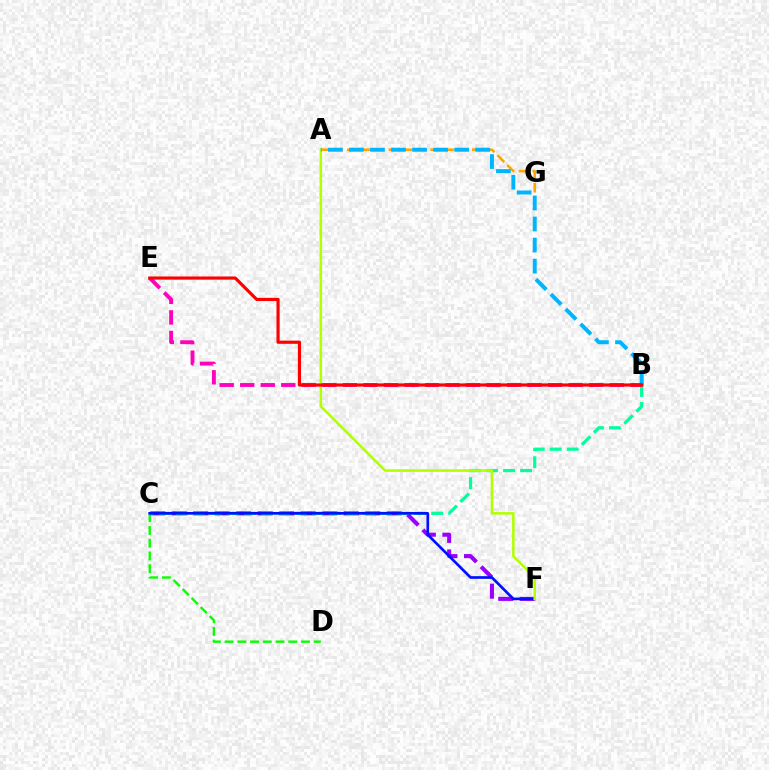{('A', 'G'): [{'color': '#ffa500', 'line_style': 'dashed', 'thickness': 1.89}], ('C', 'D'): [{'color': '#08ff00', 'line_style': 'dashed', 'thickness': 1.73}], ('C', 'F'): [{'color': '#9b00ff', 'line_style': 'dashed', 'thickness': 2.92}, {'color': '#0010ff', 'line_style': 'solid', 'thickness': 1.93}], ('B', 'C'): [{'color': '#00ff9d', 'line_style': 'dashed', 'thickness': 2.31}], ('A', 'F'): [{'color': '#b3ff00', 'line_style': 'solid', 'thickness': 1.83}], ('A', 'B'): [{'color': '#00b5ff', 'line_style': 'dashed', 'thickness': 2.86}], ('B', 'E'): [{'color': '#ff00bd', 'line_style': 'dashed', 'thickness': 2.79}, {'color': '#ff0000', 'line_style': 'solid', 'thickness': 2.28}]}